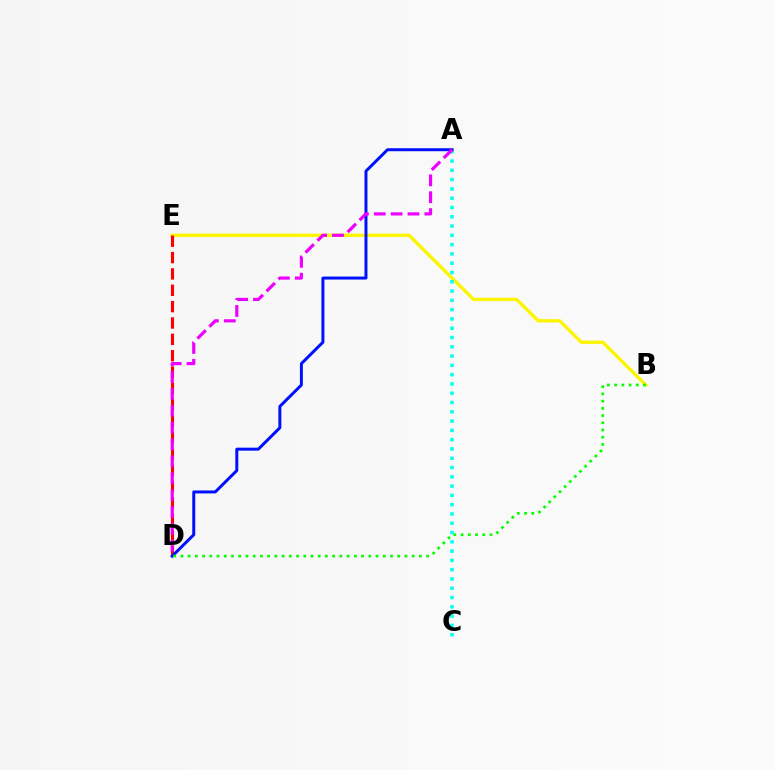{('B', 'E'): [{'color': '#fcf500', 'line_style': 'solid', 'thickness': 2.4}], ('A', 'C'): [{'color': '#00fff6', 'line_style': 'dotted', 'thickness': 2.52}], ('D', 'E'): [{'color': '#ff0000', 'line_style': 'dashed', 'thickness': 2.22}], ('A', 'D'): [{'color': '#0010ff', 'line_style': 'solid', 'thickness': 2.14}, {'color': '#ee00ff', 'line_style': 'dashed', 'thickness': 2.29}], ('B', 'D'): [{'color': '#08ff00', 'line_style': 'dotted', 'thickness': 1.96}]}